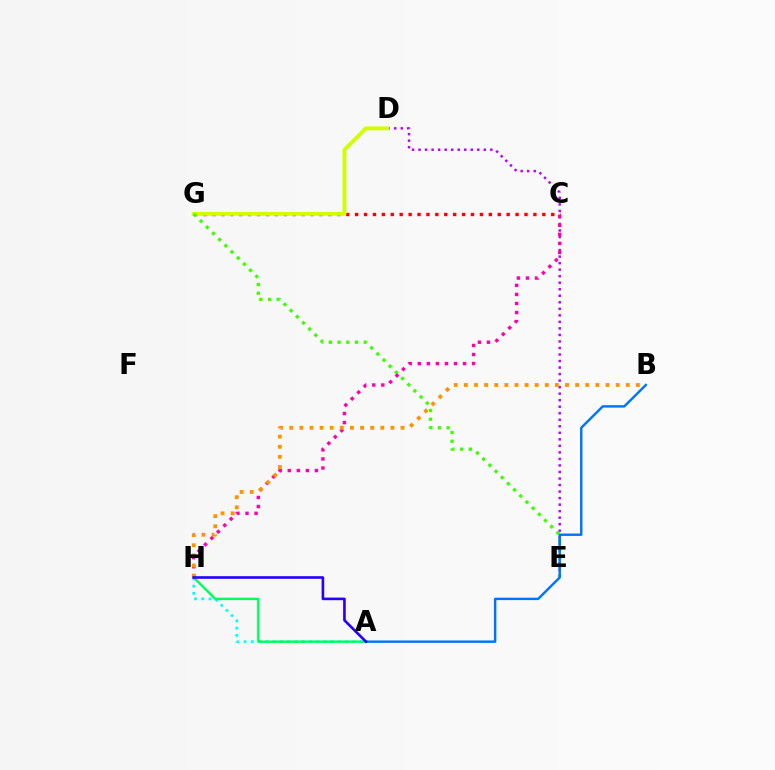{('C', 'G'): [{'color': '#ff0000', 'line_style': 'dotted', 'thickness': 2.42}], ('A', 'H'): [{'color': '#00fff6', 'line_style': 'dotted', 'thickness': 1.97}, {'color': '#00ff5c', 'line_style': 'solid', 'thickness': 1.73}, {'color': '#2500ff', 'line_style': 'solid', 'thickness': 1.89}], ('D', 'E'): [{'color': '#b900ff', 'line_style': 'dotted', 'thickness': 1.77}], ('D', 'G'): [{'color': '#d1ff00', 'line_style': 'solid', 'thickness': 2.77}], ('E', 'G'): [{'color': '#3dff00', 'line_style': 'dotted', 'thickness': 2.37}], ('C', 'H'): [{'color': '#ff00ac', 'line_style': 'dotted', 'thickness': 2.46}], ('A', 'B'): [{'color': '#0074ff', 'line_style': 'solid', 'thickness': 1.74}], ('B', 'H'): [{'color': '#ff9400', 'line_style': 'dotted', 'thickness': 2.75}]}